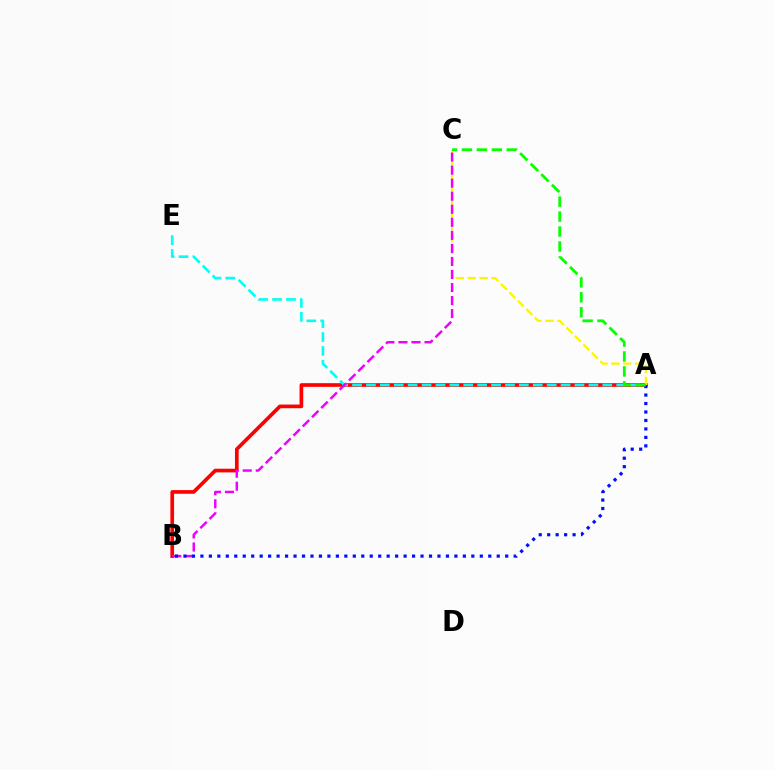{('A', 'B'): [{'color': '#ff0000', 'line_style': 'solid', 'thickness': 2.65}, {'color': '#0010ff', 'line_style': 'dotted', 'thickness': 2.3}], ('A', 'C'): [{'color': '#fcf500', 'line_style': 'dashed', 'thickness': 1.62}, {'color': '#08ff00', 'line_style': 'dashed', 'thickness': 2.03}], ('A', 'E'): [{'color': '#00fff6', 'line_style': 'dashed', 'thickness': 1.89}], ('B', 'C'): [{'color': '#ee00ff', 'line_style': 'dashed', 'thickness': 1.77}]}